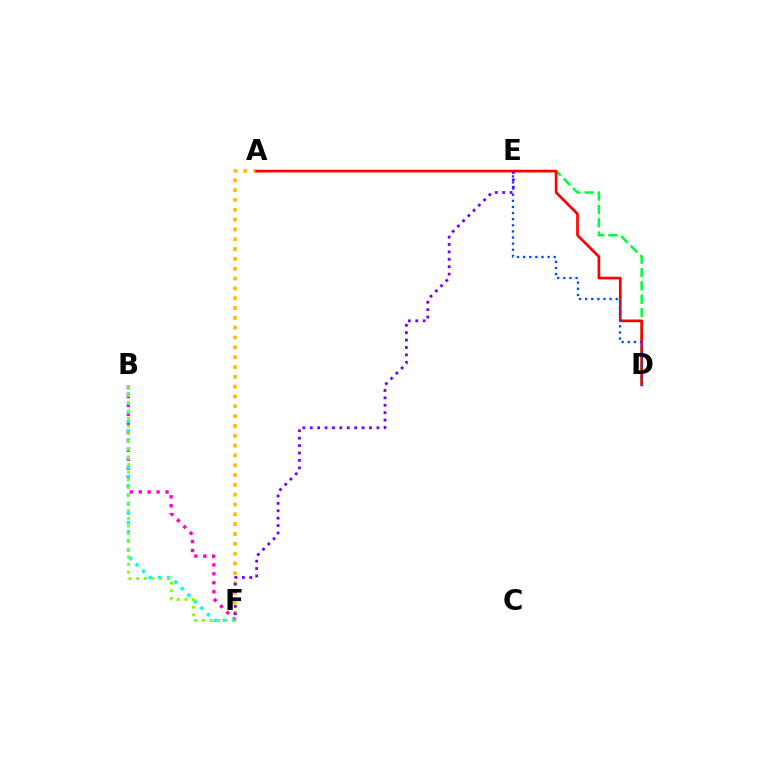{('B', 'F'): [{'color': '#ff00cf', 'line_style': 'dotted', 'thickness': 2.43}, {'color': '#00fff6', 'line_style': 'dotted', 'thickness': 2.5}, {'color': '#84ff00', 'line_style': 'dotted', 'thickness': 2.09}], ('A', 'F'): [{'color': '#ffbd00', 'line_style': 'dotted', 'thickness': 2.67}], ('D', 'E'): [{'color': '#00ff39', 'line_style': 'dashed', 'thickness': 1.81}, {'color': '#004bff', 'line_style': 'dotted', 'thickness': 1.66}], ('A', 'D'): [{'color': '#ff0000', 'line_style': 'solid', 'thickness': 1.93}], ('E', 'F'): [{'color': '#7200ff', 'line_style': 'dotted', 'thickness': 2.01}]}